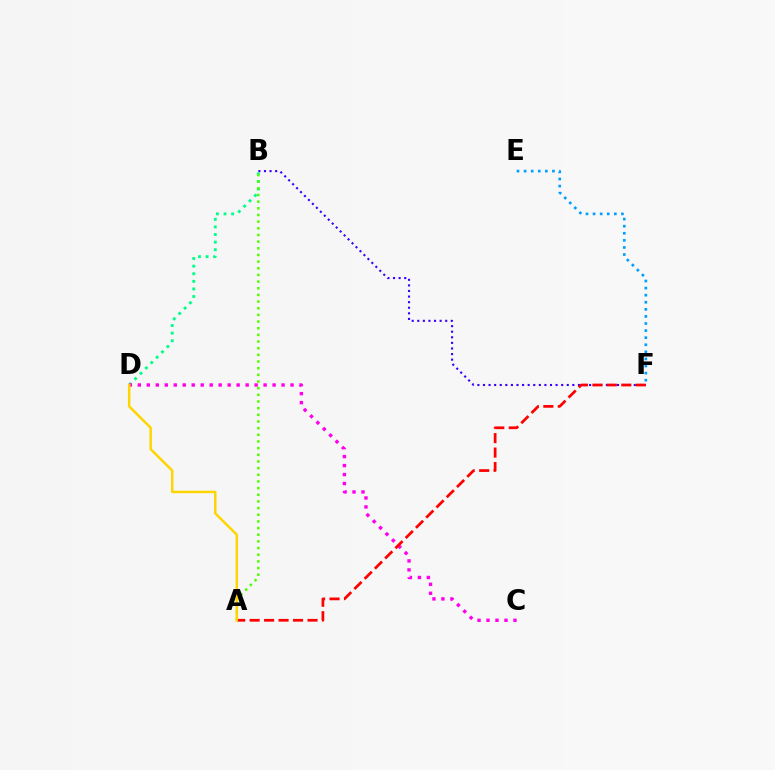{('B', 'D'): [{'color': '#00ff86', 'line_style': 'dotted', 'thickness': 2.06}], ('C', 'D'): [{'color': '#ff00ed', 'line_style': 'dotted', 'thickness': 2.44}], ('B', 'F'): [{'color': '#3700ff', 'line_style': 'dotted', 'thickness': 1.52}], ('A', 'F'): [{'color': '#ff0000', 'line_style': 'dashed', 'thickness': 1.97}], ('E', 'F'): [{'color': '#009eff', 'line_style': 'dotted', 'thickness': 1.93}], ('A', 'B'): [{'color': '#4fff00', 'line_style': 'dotted', 'thickness': 1.81}], ('A', 'D'): [{'color': '#ffd500', 'line_style': 'solid', 'thickness': 1.78}]}